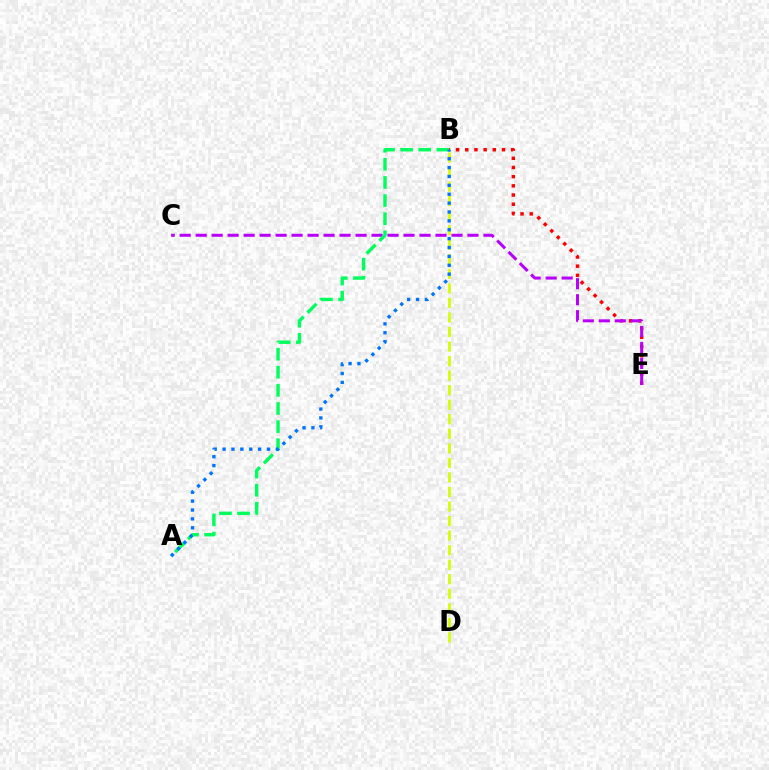{('B', 'E'): [{'color': '#ff0000', 'line_style': 'dotted', 'thickness': 2.5}], ('C', 'E'): [{'color': '#b900ff', 'line_style': 'dashed', 'thickness': 2.17}], ('B', 'D'): [{'color': '#d1ff00', 'line_style': 'dashed', 'thickness': 1.98}], ('A', 'B'): [{'color': '#00ff5c', 'line_style': 'dashed', 'thickness': 2.46}, {'color': '#0074ff', 'line_style': 'dotted', 'thickness': 2.41}]}